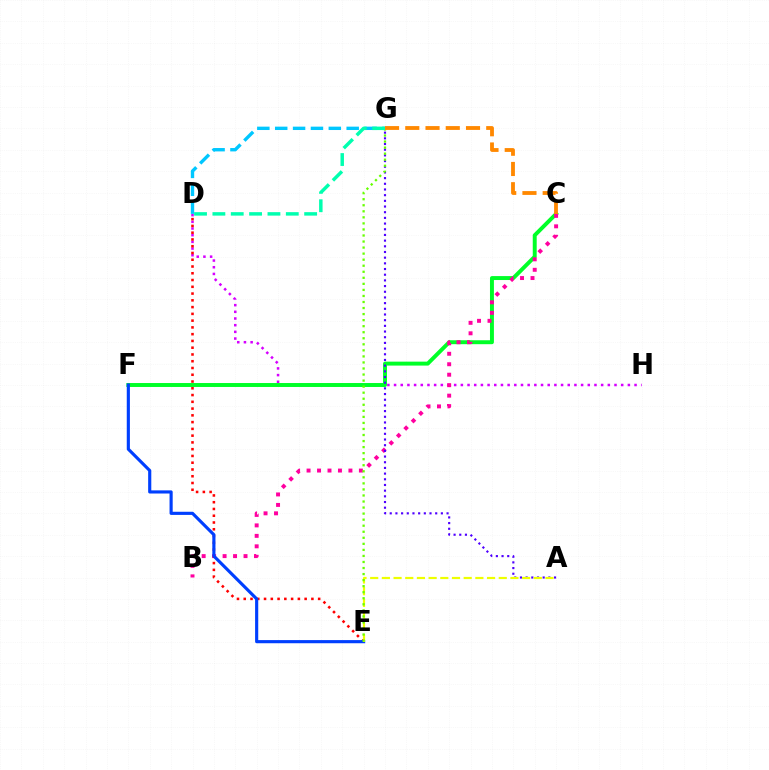{('D', 'H'): [{'color': '#d600ff', 'line_style': 'dotted', 'thickness': 1.81}], ('C', 'F'): [{'color': '#00ff27', 'line_style': 'solid', 'thickness': 2.84}], ('D', 'G'): [{'color': '#00c7ff', 'line_style': 'dashed', 'thickness': 2.43}, {'color': '#00ffaf', 'line_style': 'dashed', 'thickness': 2.49}], ('B', 'C'): [{'color': '#ff00a0', 'line_style': 'dotted', 'thickness': 2.84}], ('D', 'E'): [{'color': '#ff0000', 'line_style': 'dotted', 'thickness': 1.84}], ('A', 'G'): [{'color': '#4f00ff', 'line_style': 'dotted', 'thickness': 1.54}], ('E', 'F'): [{'color': '#003fff', 'line_style': 'solid', 'thickness': 2.26}], ('A', 'E'): [{'color': '#eeff00', 'line_style': 'dashed', 'thickness': 1.59}], ('E', 'G'): [{'color': '#66ff00', 'line_style': 'dotted', 'thickness': 1.64}], ('C', 'G'): [{'color': '#ff8800', 'line_style': 'dashed', 'thickness': 2.75}]}